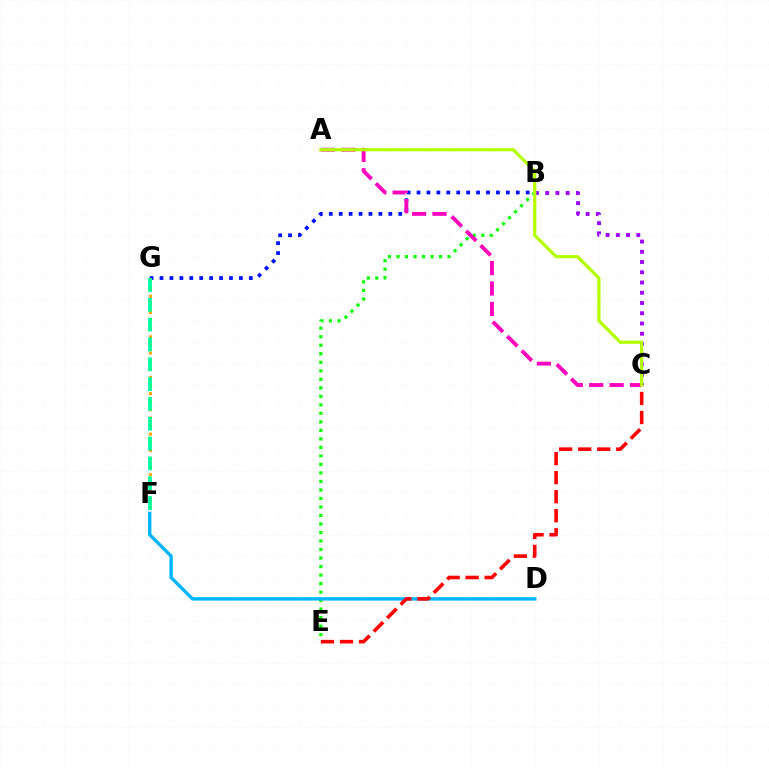{('B', 'E'): [{'color': '#08ff00', 'line_style': 'dotted', 'thickness': 2.31}], ('D', 'F'): [{'color': '#00b5ff', 'line_style': 'solid', 'thickness': 2.42}], ('B', 'C'): [{'color': '#9b00ff', 'line_style': 'dotted', 'thickness': 2.78}], ('B', 'G'): [{'color': '#0010ff', 'line_style': 'dotted', 'thickness': 2.7}], ('A', 'C'): [{'color': '#ff00bd', 'line_style': 'dashed', 'thickness': 2.77}, {'color': '#b3ff00', 'line_style': 'solid', 'thickness': 2.3}], ('C', 'E'): [{'color': '#ff0000', 'line_style': 'dashed', 'thickness': 2.58}], ('F', 'G'): [{'color': '#ffa500', 'line_style': 'dotted', 'thickness': 2.2}, {'color': '#00ff9d', 'line_style': 'dashed', 'thickness': 2.69}]}